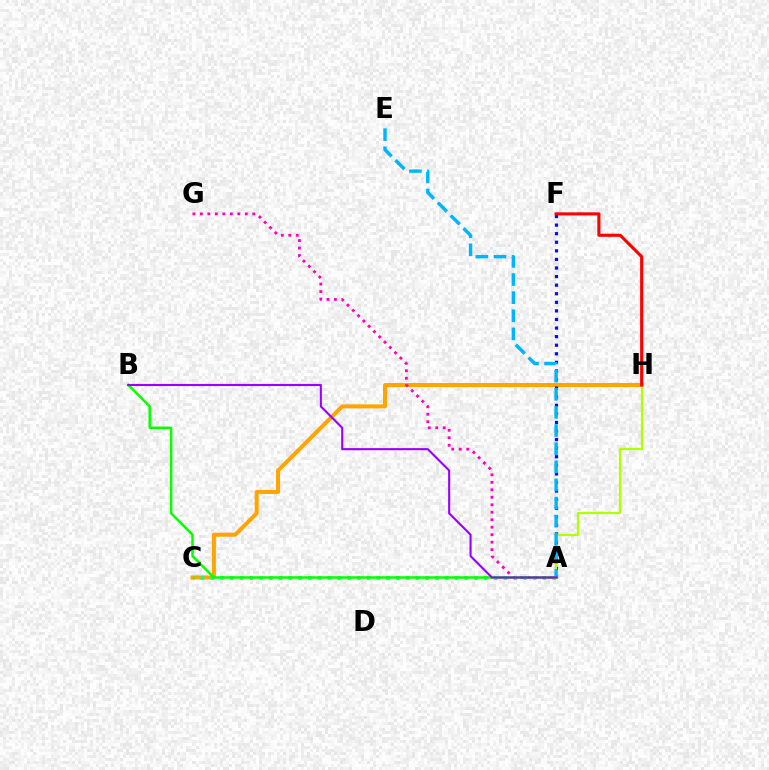{('C', 'H'): [{'color': '#ffa500', 'line_style': 'solid', 'thickness': 2.89}], ('A', 'C'): [{'color': '#00ff9d', 'line_style': 'dotted', 'thickness': 2.65}], ('A', 'F'): [{'color': '#0010ff', 'line_style': 'dotted', 'thickness': 2.33}], ('A', 'H'): [{'color': '#b3ff00', 'line_style': 'solid', 'thickness': 1.62}], ('A', 'G'): [{'color': '#ff00bd', 'line_style': 'dotted', 'thickness': 2.03}], ('A', 'B'): [{'color': '#08ff00', 'line_style': 'solid', 'thickness': 1.79}, {'color': '#9b00ff', 'line_style': 'solid', 'thickness': 1.52}], ('A', 'E'): [{'color': '#00b5ff', 'line_style': 'dashed', 'thickness': 2.46}], ('F', 'H'): [{'color': '#ff0000', 'line_style': 'solid', 'thickness': 2.23}]}